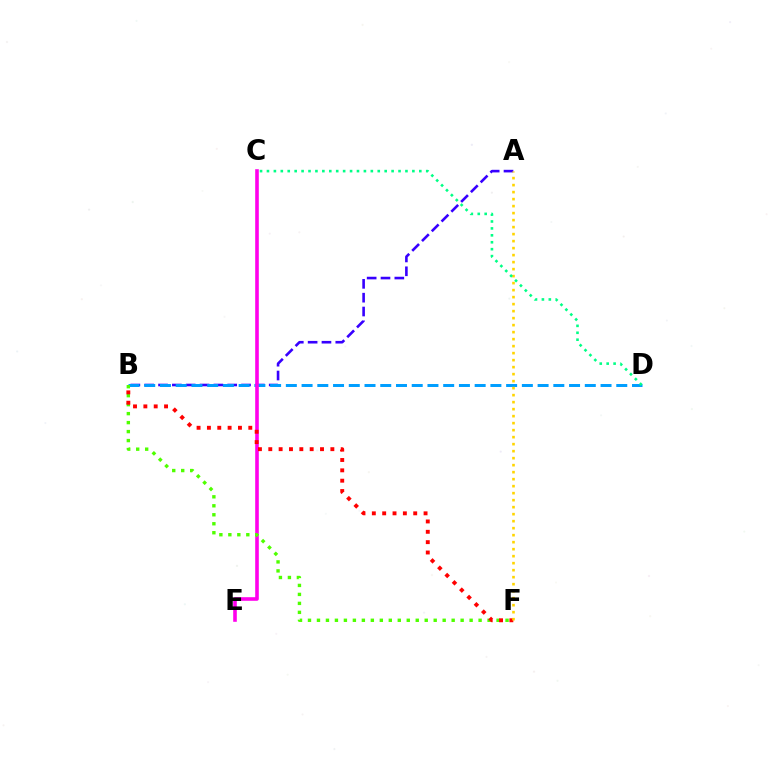{('A', 'B'): [{'color': '#3700ff', 'line_style': 'dashed', 'thickness': 1.88}], ('B', 'D'): [{'color': '#009eff', 'line_style': 'dashed', 'thickness': 2.14}], ('C', 'E'): [{'color': '#ff00ed', 'line_style': 'solid', 'thickness': 2.59}], ('B', 'F'): [{'color': '#4fff00', 'line_style': 'dotted', 'thickness': 2.44}, {'color': '#ff0000', 'line_style': 'dotted', 'thickness': 2.81}], ('A', 'F'): [{'color': '#ffd500', 'line_style': 'dotted', 'thickness': 1.9}], ('C', 'D'): [{'color': '#00ff86', 'line_style': 'dotted', 'thickness': 1.88}]}